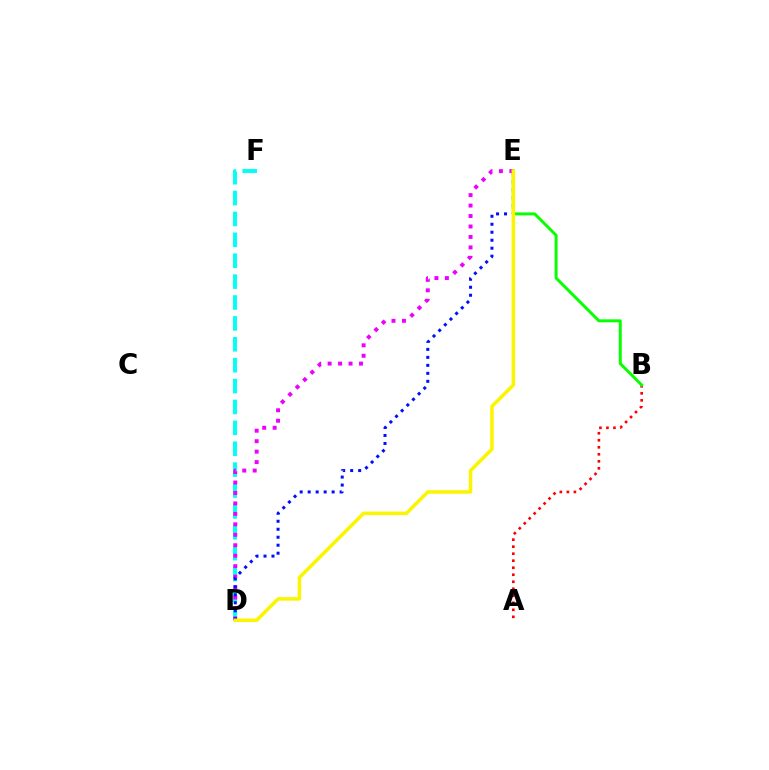{('A', 'B'): [{'color': '#ff0000', 'line_style': 'dotted', 'thickness': 1.91}], ('D', 'F'): [{'color': '#00fff6', 'line_style': 'dashed', 'thickness': 2.84}], ('D', 'E'): [{'color': '#ee00ff', 'line_style': 'dotted', 'thickness': 2.84}, {'color': '#0010ff', 'line_style': 'dotted', 'thickness': 2.17}, {'color': '#fcf500', 'line_style': 'solid', 'thickness': 2.55}], ('B', 'E'): [{'color': '#08ff00', 'line_style': 'solid', 'thickness': 2.14}]}